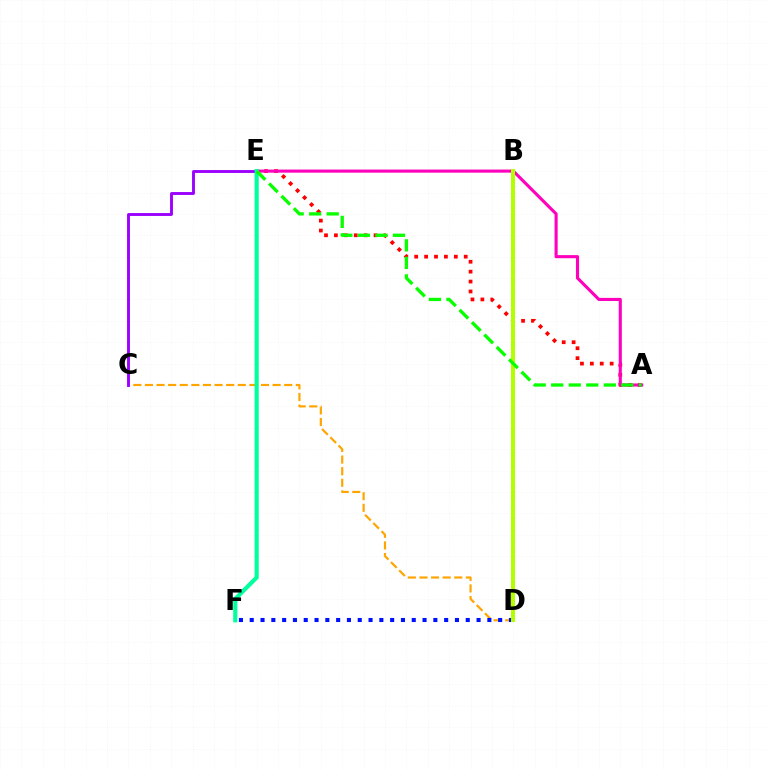{('C', 'D'): [{'color': '#ffa500', 'line_style': 'dashed', 'thickness': 1.58}], ('D', 'F'): [{'color': '#0010ff', 'line_style': 'dotted', 'thickness': 2.93}], ('C', 'E'): [{'color': '#9b00ff', 'line_style': 'solid', 'thickness': 2.08}], ('A', 'E'): [{'color': '#ff0000', 'line_style': 'dotted', 'thickness': 2.69}, {'color': '#ff00bd', 'line_style': 'solid', 'thickness': 2.23}, {'color': '#08ff00', 'line_style': 'dashed', 'thickness': 2.38}], ('E', 'F'): [{'color': '#00ff9d', 'line_style': 'solid', 'thickness': 2.99}], ('B', 'D'): [{'color': '#00b5ff', 'line_style': 'dotted', 'thickness': 2.93}, {'color': '#b3ff00', 'line_style': 'solid', 'thickness': 2.89}]}